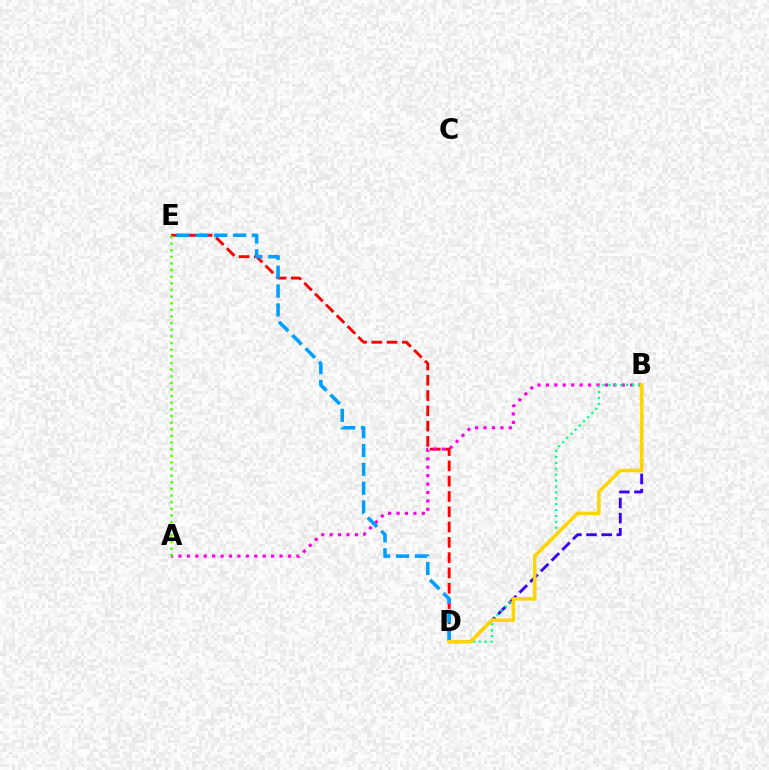{('D', 'E'): [{'color': '#ff0000', 'line_style': 'dashed', 'thickness': 2.08}, {'color': '#009eff', 'line_style': 'dashed', 'thickness': 2.56}], ('B', 'D'): [{'color': '#3700ff', 'line_style': 'dashed', 'thickness': 2.05}, {'color': '#00ff86', 'line_style': 'dotted', 'thickness': 1.6}, {'color': '#ffd500', 'line_style': 'solid', 'thickness': 2.54}], ('A', 'B'): [{'color': '#ff00ed', 'line_style': 'dotted', 'thickness': 2.29}], ('A', 'E'): [{'color': '#4fff00', 'line_style': 'dotted', 'thickness': 1.8}]}